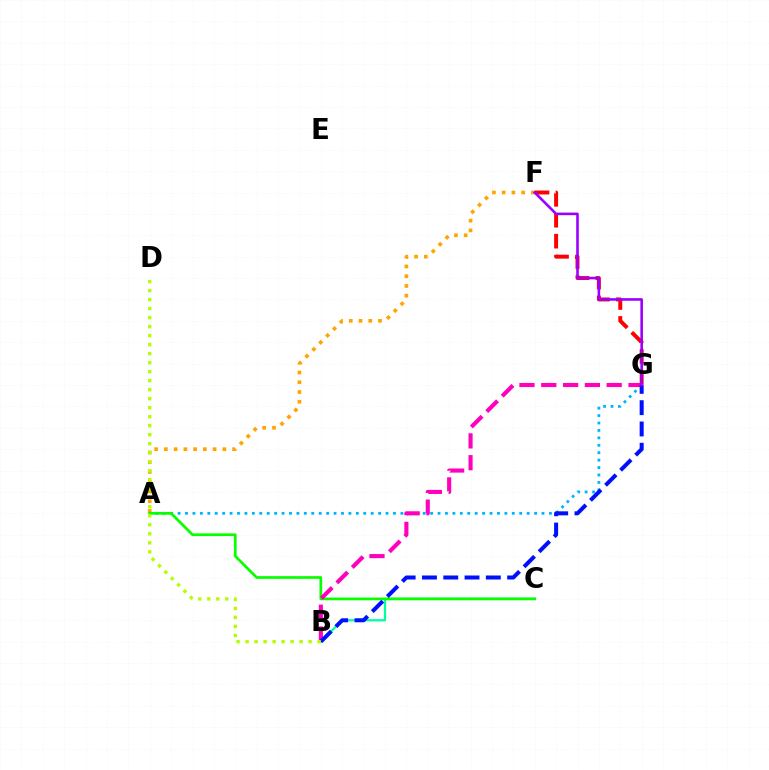{('A', 'F'): [{'color': '#ffa500', 'line_style': 'dotted', 'thickness': 2.65}], ('A', 'G'): [{'color': '#00b5ff', 'line_style': 'dotted', 'thickness': 2.02}], ('F', 'G'): [{'color': '#ff0000', 'line_style': 'dashed', 'thickness': 2.84}, {'color': '#9b00ff', 'line_style': 'solid', 'thickness': 1.87}], ('B', 'C'): [{'color': '#00ff9d', 'line_style': 'solid', 'thickness': 1.62}], ('A', 'C'): [{'color': '#08ff00', 'line_style': 'solid', 'thickness': 1.96}], ('B', 'G'): [{'color': '#ff00bd', 'line_style': 'dashed', 'thickness': 2.96}, {'color': '#0010ff', 'line_style': 'dashed', 'thickness': 2.89}], ('B', 'D'): [{'color': '#b3ff00', 'line_style': 'dotted', 'thickness': 2.45}]}